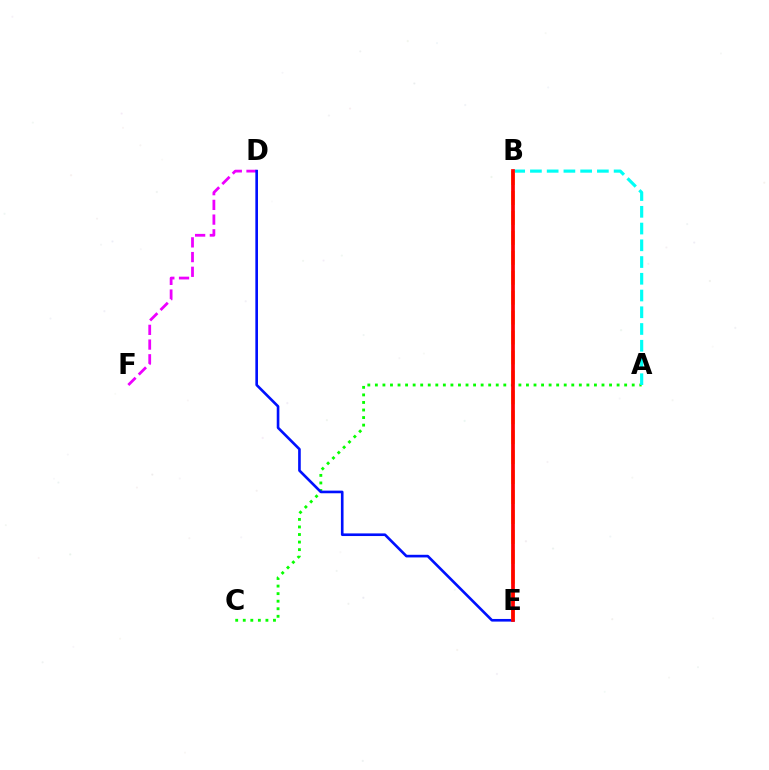{('D', 'F'): [{'color': '#ee00ff', 'line_style': 'dashed', 'thickness': 2.0}], ('A', 'C'): [{'color': '#08ff00', 'line_style': 'dotted', 'thickness': 2.05}], ('A', 'B'): [{'color': '#00fff6', 'line_style': 'dashed', 'thickness': 2.27}], ('D', 'E'): [{'color': '#0010ff', 'line_style': 'solid', 'thickness': 1.9}], ('B', 'E'): [{'color': '#fcf500', 'line_style': 'dashed', 'thickness': 2.71}, {'color': '#ff0000', 'line_style': 'solid', 'thickness': 2.67}]}